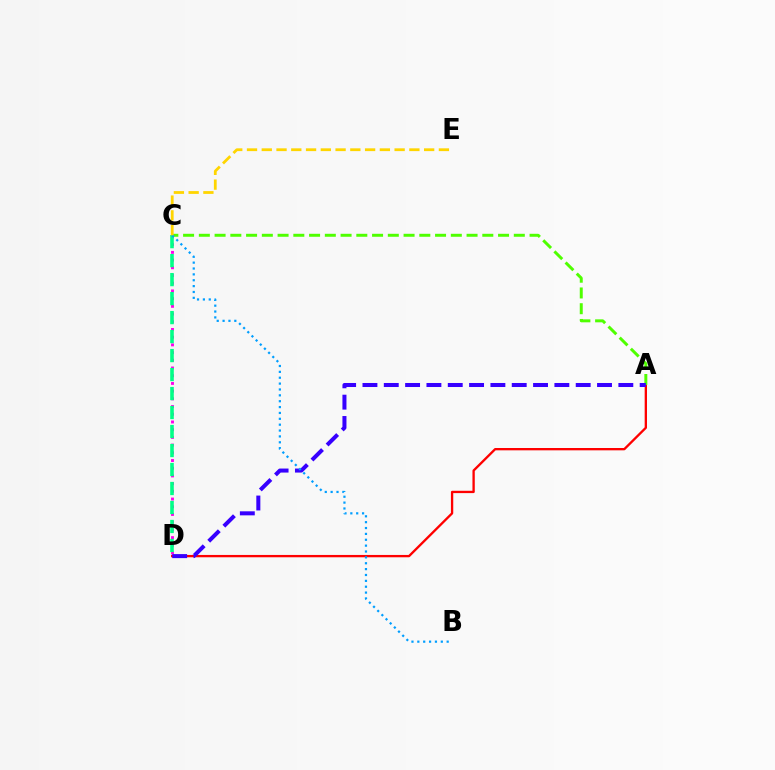{('A', 'D'): [{'color': '#ff0000', 'line_style': 'solid', 'thickness': 1.67}, {'color': '#3700ff', 'line_style': 'dashed', 'thickness': 2.9}], ('C', 'D'): [{'color': '#ff00ed', 'line_style': 'dotted', 'thickness': 2.09}, {'color': '#00ff86', 'line_style': 'dashed', 'thickness': 2.58}], ('A', 'C'): [{'color': '#4fff00', 'line_style': 'dashed', 'thickness': 2.14}], ('B', 'C'): [{'color': '#009eff', 'line_style': 'dotted', 'thickness': 1.59}], ('C', 'E'): [{'color': '#ffd500', 'line_style': 'dashed', 'thickness': 2.01}]}